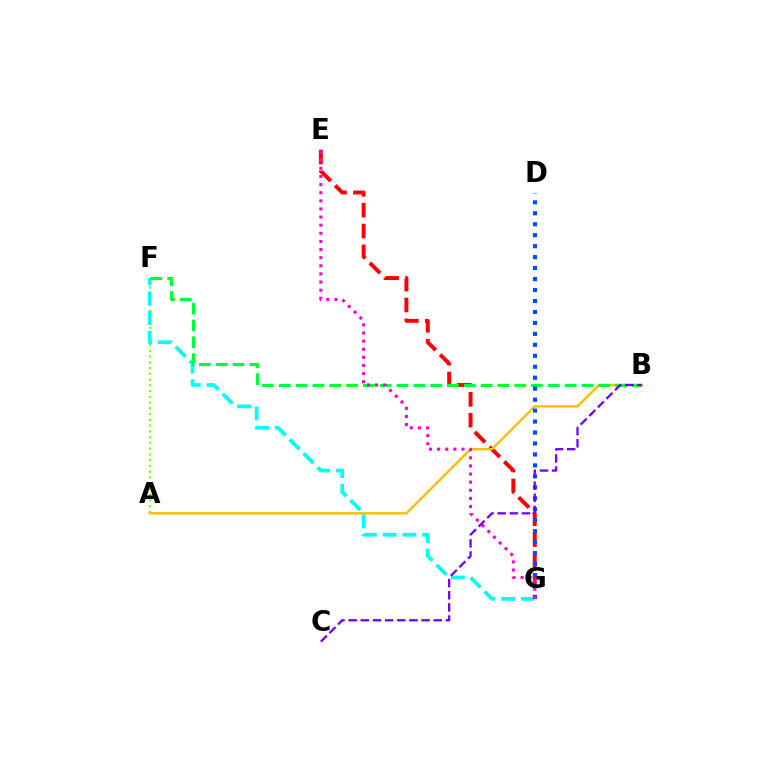{('E', 'G'): [{'color': '#ff0000', 'line_style': 'dashed', 'thickness': 2.83}, {'color': '#ff00cf', 'line_style': 'dotted', 'thickness': 2.21}], ('A', 'F'): [{'color': '#84ff00', 'line_style': 'dotted', 'thickness': 1.56}], ('A', 'B'): [{'color': '#ffbd00', 'line_style': 'solid', 'thickness': 1.73}], ('F', 'G'): [{'color': '#00fff6', 'line_style': 'dashed', 'thickness': 2.68}], ('B', 'F'): [{'color': '#00ff39', 'line_style': 'dashed', 'thickness': 2.28}], ('D', 'G'): [{'color': '#004bff', 'line_style': 'dotted', 'thickness': 2.98}], ('B', 'C'): [{'color': '#7200ff', 'line_style': 'dashed', 'thickness': 1.65}]}